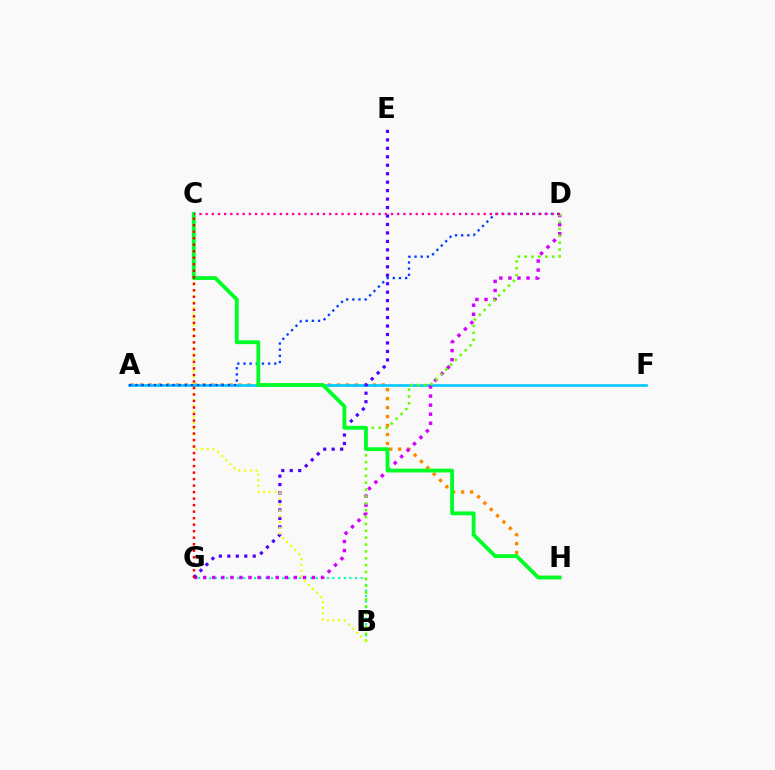{('A', 'H'): [{'color': '#ff8800', 'line_style': 'dotted', 'thickness': 2.43}], ('B', 'G'): [{'color': '#00ffaf', 'line_style': 'dotted', 'thickness': 1.52}], ('A', 'F'): [{'color': '#00c7ff', 'line_style': 'solid', 'thickness': 1.9}], ('D', 'G'): [{'color': '#d600ff', 'line_style': 'dotted', 'thickness': 2.46}], ('A', 'D'): [{'color': '#003fff', 'line_style': 'dotted', 'thickness': 1.67}], ('B', 'D'): [{'color': '#66ff00', 'line_style': 'dotted', 'thickness': 1.87}], ('E', 'G'): [{'color': '#4f00ff', 'line_style': 'dotted', 'thickness': 2.3}], ('B', 'C'): [{'color': '#eeff00', 'line_style': 'dotted', 'thickness': 1.56}], ('C', 'H'): [{'color': '#00ff27', 'line_style': 'solid', 'thickness': 2.75}], ('C', 'G'): [{'color': '#ff0000', 'line_style': 'dotted', 'thickness': 1.77}], ('C', 'D'): [{'color': '#ff00a0', 'line_style': 'dotted', 'thickness': 1.68}]}